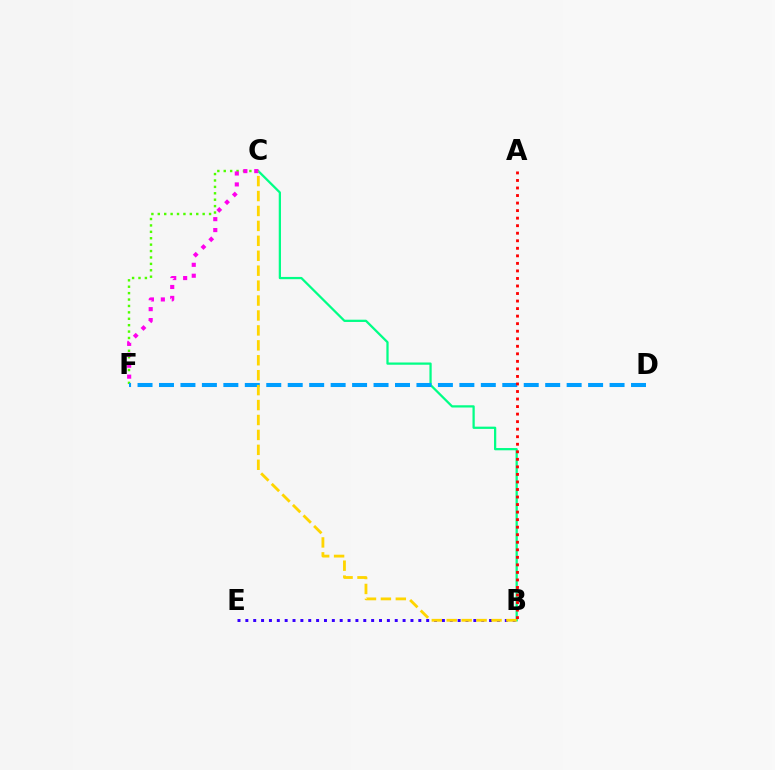{('C', 'F'): [{'color': '#4fff00', 'line_style': 'dotted', 'thickness': 1.74}, {'color': '#ff00ed', 'line_style': 'dotted', 'thickness': 2.97}], ('B', 'E'): [{'color': '#3700ff', 'line_style': 'dotted', 'thickness': 2.14}], ('B', 'C'): [{'color': '#00ff86', 'line_style': 'solid', 'thickness': 1.62}, {'color': '#ffd500', 'line_style': 'dashed', 'thickness': 2.03}], ('D', 'F'): [{'color': '#009eff', 'line_style': 'dashed', 'thickness': 2.91}], ('A', 'B'): [{'color': '#ff0000', 'line_style': 'dotted', 'thickness': 2.05}]}